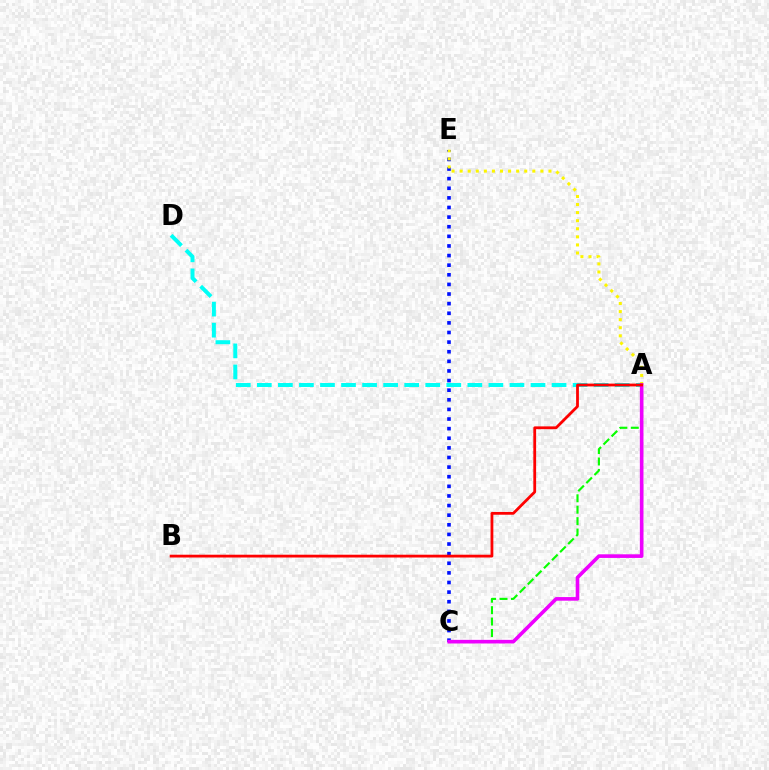{('C', 'E'): [{'color': '#0010ff', 'line_style': 'dotted', 'thickness': 2.61}], ('A', 'D'): [{'color': '#00fff6', 'line_style': 'dashed', 'thickness': 2.86}], ('A', 'C'): [{'color': '#08ff00', 'line_style': 'dashed', 'thickness': 1.55}, {'color': '#ee00ff', 'line_style': 'solid', 'thickness': 2.61}], ('A', 'E'): [{'color': '#fcf500', 'line_style': 'dotted', 'thickness': 2.19}], ('A', 'B'): [{'color': '#ff0000', 'line_style': 'solid', 'thickness': 2.01}]}